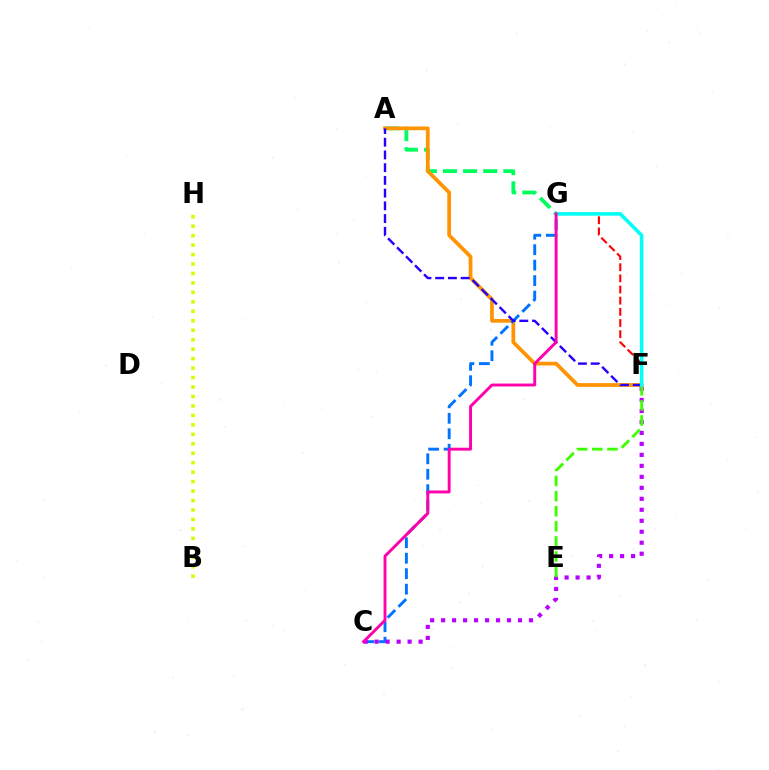{('A', 'G'): [{'color': '#00ff5c', 'line_style': 'dashed', 'thickness': 2.74}], ('A', 'F'): [{'color': '#ff9400', 'line_style': 'solid', 'thickness': 2.69}, {'color': '#2500ff', 'line_style': 'dashed', 'thickness': 1.73}], ('C', 'G'): [{'color': '#0074ff', 'line_style': 'dashed', 'thickness': 2.1}, {'color': '#ff00ac', 'line_style': 'solid', 'thickness': 2.09}], ('C', 'F'): [{'color': '#b900ff', 'line_style': 'dotted', 'thickness': 2.98}], ('E', 'F'): [{'color': '#3dff00', 'line_style': 'dashed', 'thickness': 2.05}], ('F', 'G'): [{'color': '#ff0000', 'line_style': 'dashed', 'thickness': 1.52}, {'color': '#00fff6', 'line_style': 'solid', 'thickness': 2.58}], ('B', 'H'): [{'color': '#d1ff00', 'line_style': 'dotted', 'thickness': 2.57}]}